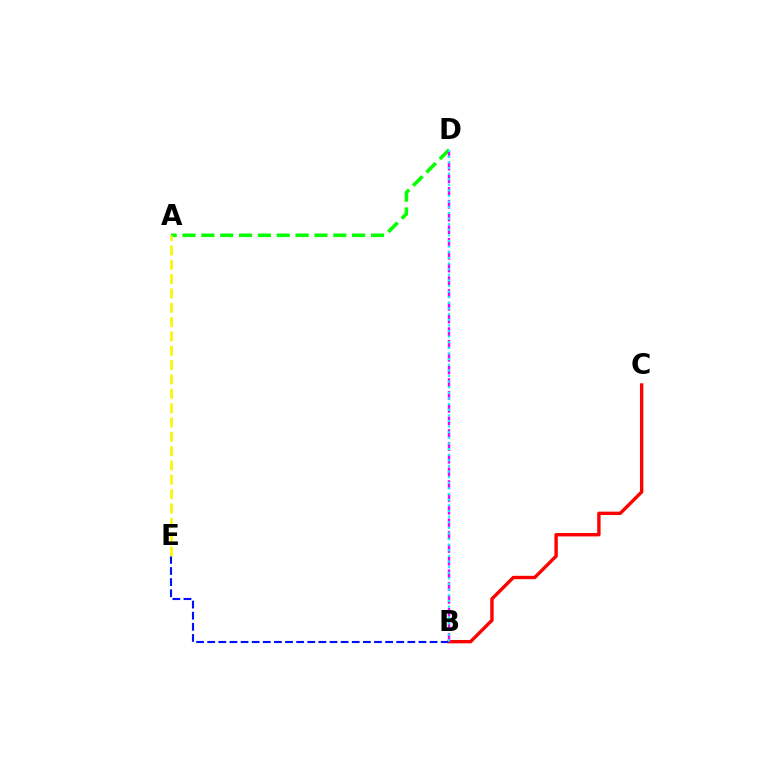{('A', 'D'): [{'color': '#08ff00', 'line_style': 'dashed', 'thickness': 2.56}], ('B', 'C'): [{'color': '#ff0000', 'line_style': 'solid', 'thickness': 2.43}], ('B', 'E'): [{'color': '#0010ff', 'line_style': 'dashed', 'thickness': 1.51}], ('B', 'D'): [{'color': '#ee00ff', 'line_style': 'dashed', 'thickness': 1.73}, {'color': '#00fff6', 'line_style': 'dotted', 'thickness': 1.53}], ('A', 'E'): [{'color': '#fcf500', 'line_style': 'dashed', 'thickness': 1.95}]}